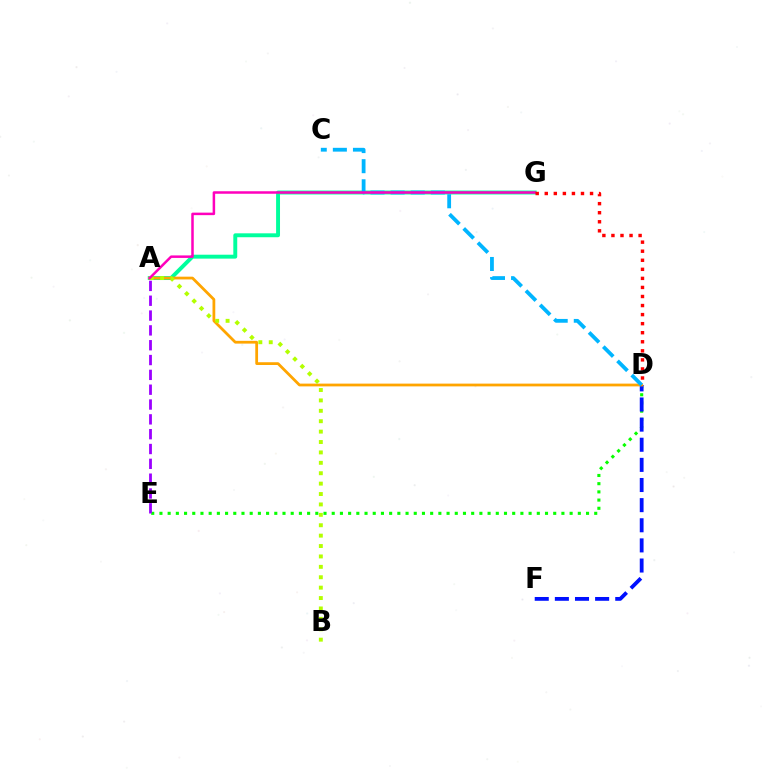{('D', 'E'): [{'color': '#08ff00', 'line_style': 'dotted', 'thickness': 2.23}], ('A', 'G'): [{'color': '#00ff9d', 'line_style': 'solid', 'thickness': 2.82}, {'color': '#ff00bd', 'line_style': 'solid', 'thickness': 1.81}], ('D', 'F'): [{'color': '#0010ff', 'line_style': 'dashed', 'thickness': 2.73}], ('A', 'D'): [{'color': '#ffa500', 'line_style': 'solid', 'thickness': 1.99}], ('A', 'B'): [{'color': '#b3ff00', 'line_style': 'dotted', 'thickness': 2.83}], ('C', 'D'): [{'color': '#00b5ff', 'line_style': 'dashed', 'thickness': 2.73}], ('D', 'G'): [{'color': '#ff0000', 'line_style': 'dotted', 'thickness': 2.46}], ('A', 'E'): [{'color': '#9b00ff', 'line_style': 'dashed', 'thickness': 2.01}]}